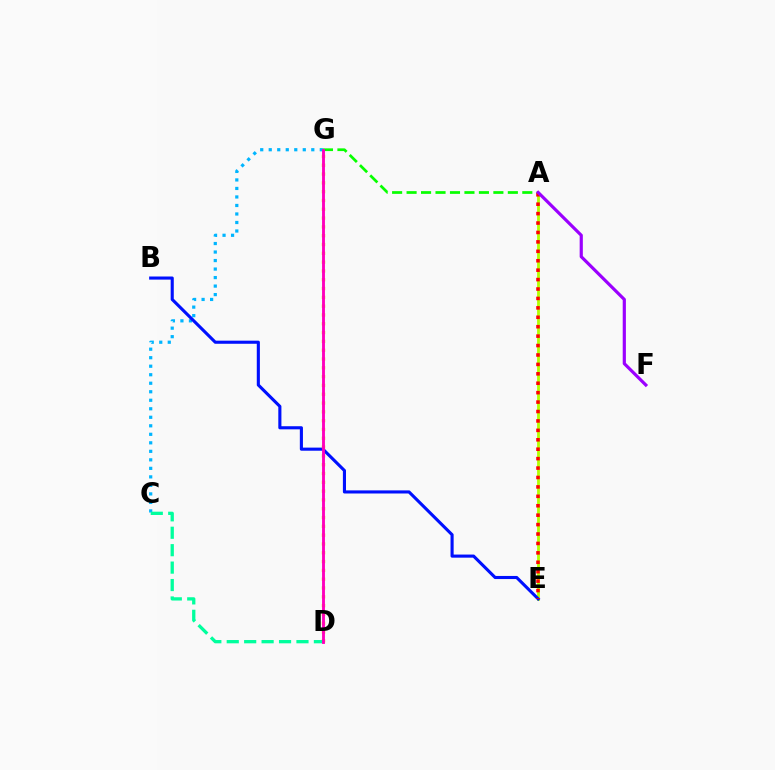{('C', 'G'): [{'color': '#00b5ff', 'line_style': 'dotted', 'thickness': 2.31}], ('A', 'G'): [{'color': '#08ff00', 'line_style': 'dashed', 'thickness': 1.97}], ('A', 'E'): [{'color': '#b3ff00', 'line_style': 'solid', 'thickness': 2.03}, {'color': '#ff0000', 'line_style': 'dotted', 'thickness': 2.56}], ('B', 'E'): [{'color': '#0010ff', 'line_style': 'solid', 'thickness': 2.24}], ('D', 'G'): [{'color': '#ffa500', 'line_style': 'dotted', 'thickness': 2.39}, {'color': '#ff00bd', 'line_style': 'solid', 'thickness': 2.07}], ('C', 'D'): [{'color': '#00ff9d', 'line_style': 'dashed', 'thickness': 2.37}], ('A', 'F'): [{'color': '#9b00ff', 'line_style': 'solid', 'thickness': 2.29}]}